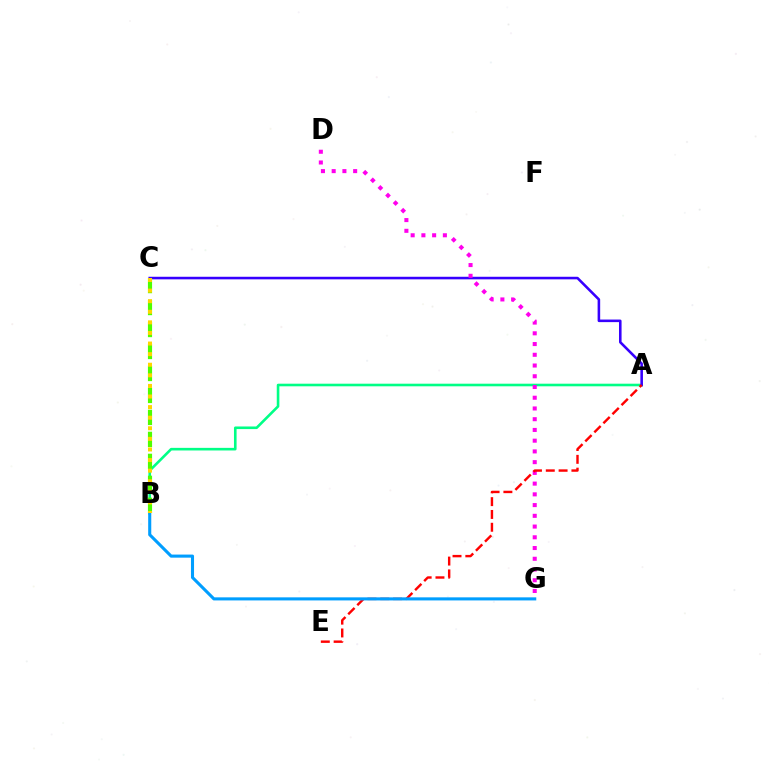{('A', 'B'): [{'color': '#00ff86', 'line_style': 'solid', 'thickness': 1.88}], ('A', 'C'): [{'color': '#3700ff', 'line_style': 'solid', 'thickness': 1.85}], ('D', 'G'): [{'color': '#ff00ed', 'line_style': 'dotted', 'thickness': 2.92}], ('B', 'C'): [{'color': '#4fff00', 'line_style': 'dashed', 'thickness': 2.99}, {'color': '#ffd500', 'line_style': 'dotted', 'thickness': 2.88}], ('A', 'E'): [{'color': '#ff0000', 'line_style': 'dashed', 'thickness': 1.74}], ('B', 'G'): [{'color': '#009eff', 'line_style': 'solid', 'thickness': 2.22}]}